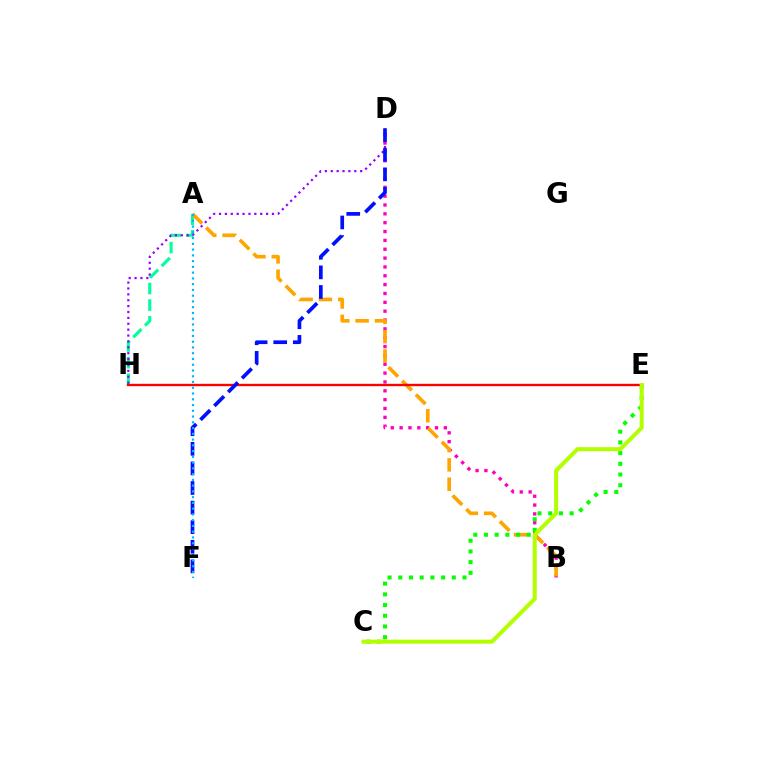{('A', 'H'): [{'color': '#00ff9d', 'line_style': 'dashed', 'thickness': 2.25}], ('B', 'D'): [{'color': '#ff00bd', 'line_style': 'dotted', 'thickness': 2.4}], ('A', 'B'): [{'color': '#ffa500', 'line_style': 'dashed', 'thickness': 2.63}], ('D', 'H'): [{'color': '#9b00ff', 'line_style': 'dotted', 'thickness': 1.6}], ('C', 'E'): [{'color': '#08ff00', 'line_style': 'dotted', 'thickness': 2.91}, {'color': '#b3ff00', 'line_style': 'solid', 'thickness': 2.89}], ('E', 'H'): [{'color': '#ff0000', 'line_style': 'solid', 'thickness': 1.69}], ('D', 'F'): [{'color': '#0010ff', 'line_style': 'dashed', 'thickness': 2.66}], ('A', 'F'): [{'color': '#00b5ff', 'line_style': 'dotted', 'thickness': 1.56}]}